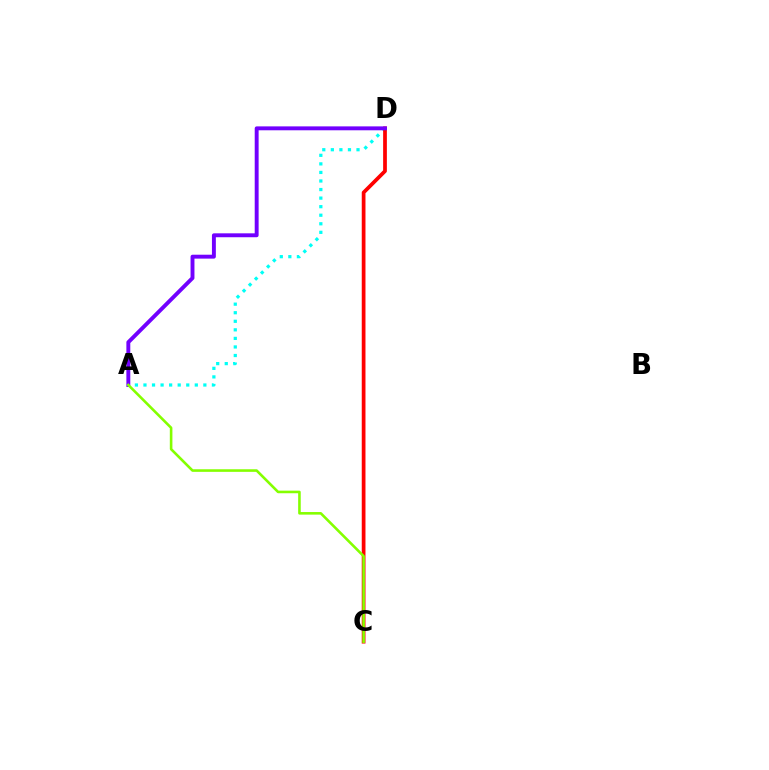{('A', 'D'): [{'color': '#00fff6', 'line_style': 'dotted', 'thickness': 2.32}, {'color': '#7200ff', 'line_style': 'solid', 'thickness': 2.82}], ('C', 'D'): [{'color': '#ff0000', 'line_style': 'solid', 'thickness': 2.69}], ('A', 'C'): [{'color': '#84ff00', 'line_style': 'solid', 'thickness': 1.87}]}